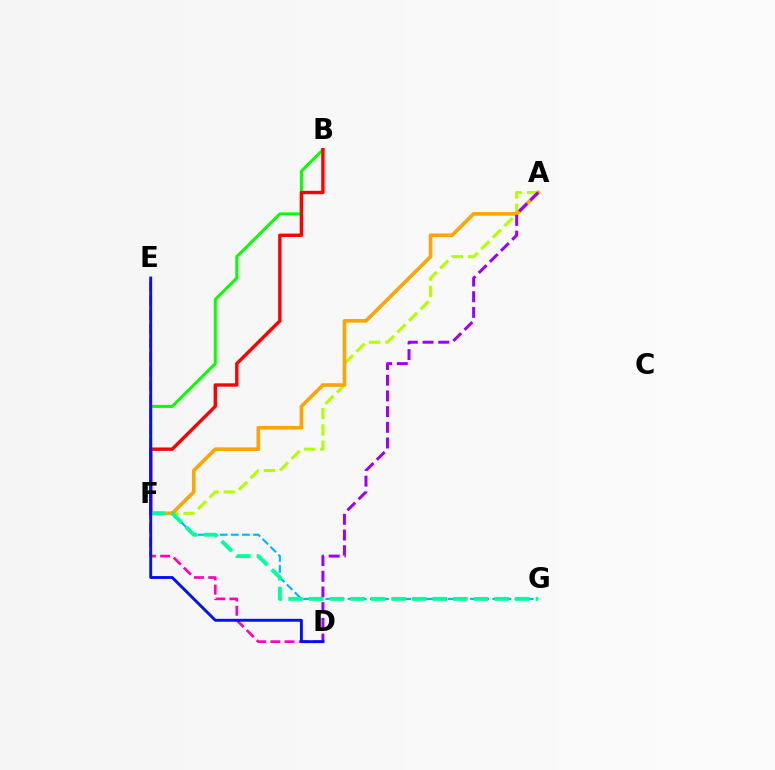{('A', 'F'): [{'color': '#b3ff00', 'line_style': 'dashed', 'thickness': 2.22}, {'color': '#ffa500', 'line_style': 'solid', 'thickness': 2.63}], ('F', 'G'): [{'color': '#00b5ff', 'line_style': 'dashed', 'thickness': 1.51}, {'color': '#00ff9d', 'line_style': 'dashed', 'thickness': 2.8}], ('B', 'F'): [{'color': '#08ff00', 'line_style': 'solid', 'thickness': 2.16}, {'color': '#ff0000', 'line_style': 'solid', 'thickness': 2.44}], ('A', 'D'): [{'color': '#9b00ff', 'line_style': 'dashed', 'thickness': 2.13}], ('D', 'E'): [{'color': '#ff00bd', 'line_style': 'dashed', 'thickness': 1.93}, {'color': '#0010ff', 'line_style': 'solid', 'thickness': 2.08}]}